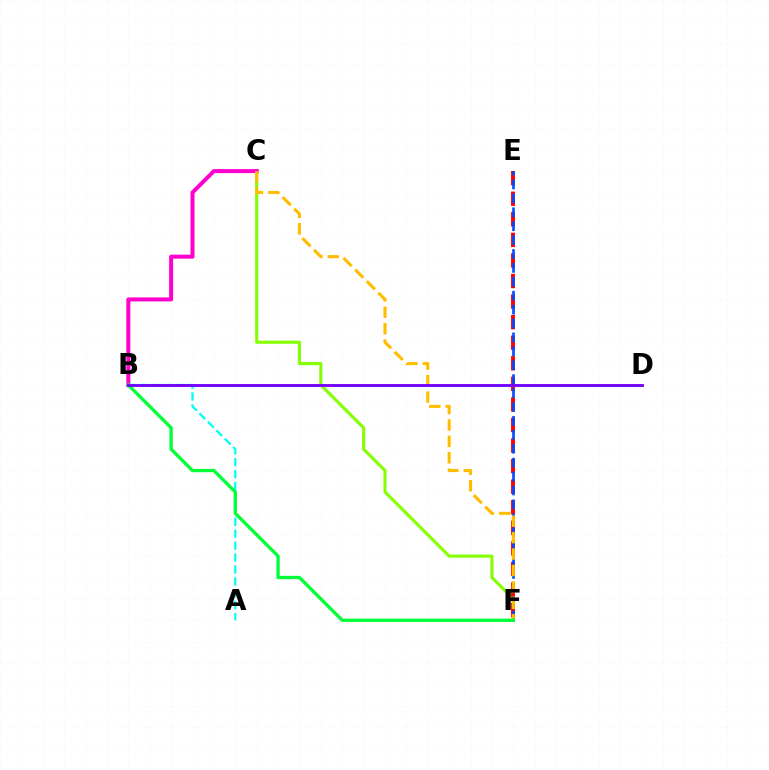{('C', 'F'): [{'color': '#84ff00', 'line_style': 'solid', 'thickness': 2.23}, {'color': '#ffbd00', 'line_style': 'dashed', 'thickness': 2.23}], ('B', 'C'): [{'color': '#ff00cf', 'line_style': 'solid', 'thickness': 2.88}], ('E', 'F'): [{'color': '#ff0000', 'line_style': 'dashed', 'thickness': 2.79}, {'color': '#004bff', 'line_style': 'dashed', 'thickness': 1.89}], ('A', 'B'): [{'color': '#00fff6', 'line_style': 'dashed', 'thickness': 1.62}], ('B', 'F'): [{'color': '#00ff39', 'line_style': 'solid', 'thickness': 2.38}], ('B', 'D'): [{'color': '#7200ff', 'line_style': 'solid', 'thickness': 2.06}]}